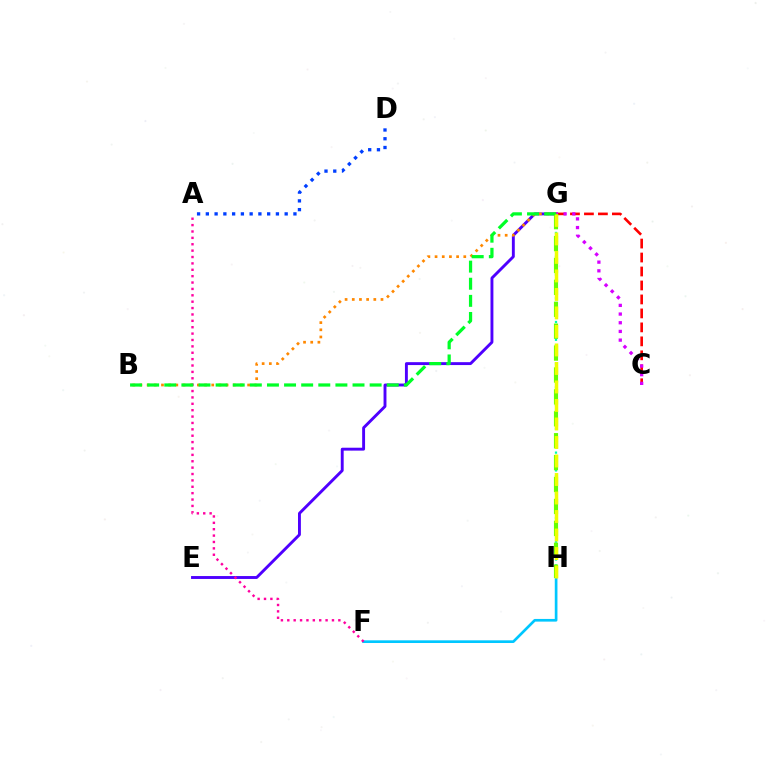{('A', 'D'): [{'color': '#003fff', 'line_style': 'dotted', 'thickness': 2.38}], ('E', 'G'): [{'color': '#4f00ff', 'line_style': 'solid', 'thickness': 2.09}], ('C', 'G'): [{'color': '#ff0000', 'line_style': 'dashed', 'thickness': 1.9}, {'color': '#d600ff', 'line_style': 'dotted', 'thickness': 2.36}], ('F', 'H'): [{'color': '#00c7ff', 'line_style': 'solid', 'thickness': 1.93}], ('G', 'H'): [{'color': '#00ffaf', 'line_style': 'dotted', 'thickness': 1.61}, {'color': '#66ff00', 'line_style': 'dashed', 'thickness': 2.98}, {'color': '#eeff00', 'line_style': 'dashed', 'thickness': 2.51}], ('A', 'F'): [{'color': '#ff00a0', 'line_style': 'dotted', 'thickness': 1.73}], ('B', 'G'): [{'color': '#ff8800', 'line_style': 'dotted', 'thickness': 1.95}, {'color': '#00ff27', 'line_style': 'dashed', 'thickness': 2.32}]}